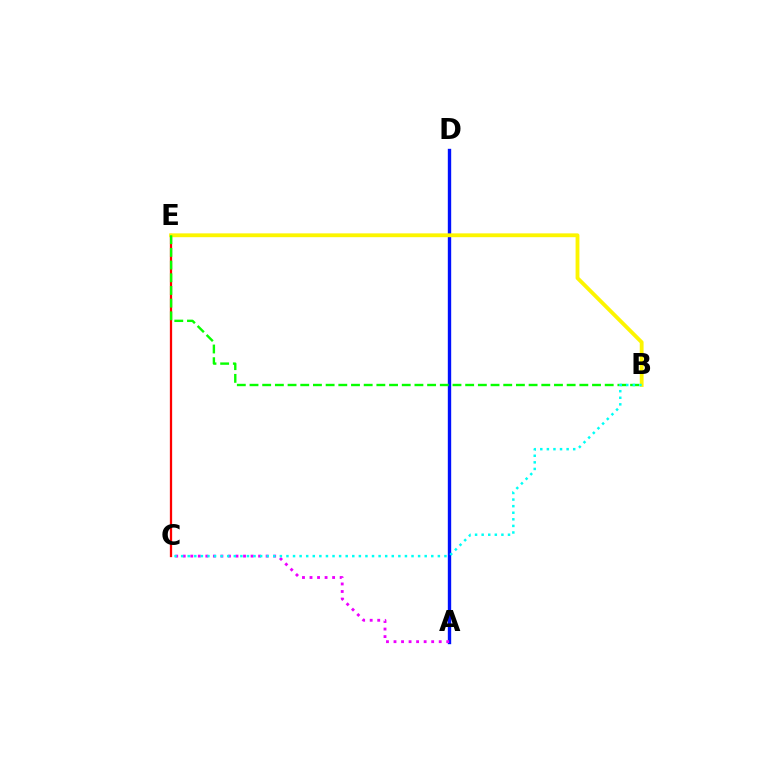{('A', 'D'): [{'color': '#0010ff', 'line_style': 'solid', 'thickness': 2.43}], ('A', 'C'): [{'color': '#ee00ff', 'line_style': 'dotted', 'thickness': 2.05}], ('C', 'E'): [{'color': '#ff0000', 'line_style': 'solid', 'thickness': 1.64}], ('B', 'E'): [{'color': '#fcf500', 'line_style': 'solid', 'thickness': 2.75}, {'color': '#08ff00', 'line_style': 'dashed', 'thickness': 1.72}], ('B', 'C'): [{'color': '#00fff6', 'line_style': 'dotted', 'thickness': 1.79}]}